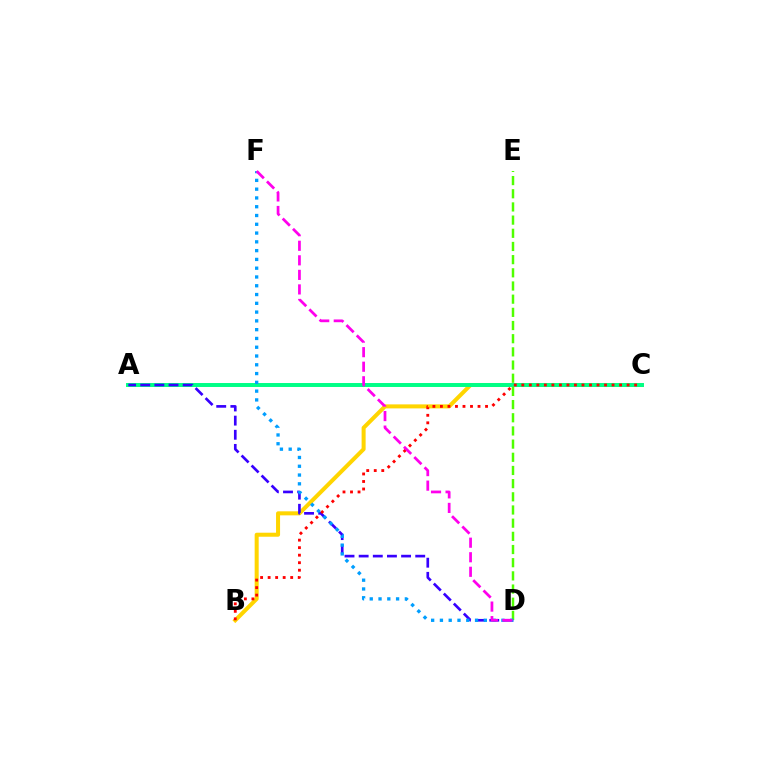{('B', 'C'): [{'color': '#ffd500', 'line_style': 'solid', 'thickness': 2.9}, {'color': '#ff0000', 'line_style': 'dotted', 'thickness': 2.04}], ('A', 'C'): [{'color': '#00ff86', 'line_style': 'solid', 'thickness': 2.85}], ('A', 'D'): [{'color': '#3700ff', 'line_style': 'dashed', 'thickness': 1.92}], ('D', 'E'): [{'color': '#4fff00', 'line_style': 'dashed', 'thickness': 1.79}], ('D', 'F'): [{'color': '#009eff', 'line_style': 'dotted', 'thickness': 2.39}, {'color': '#ff00ed', 'line_style': 'dashed', 'thickness': 1.98}]}